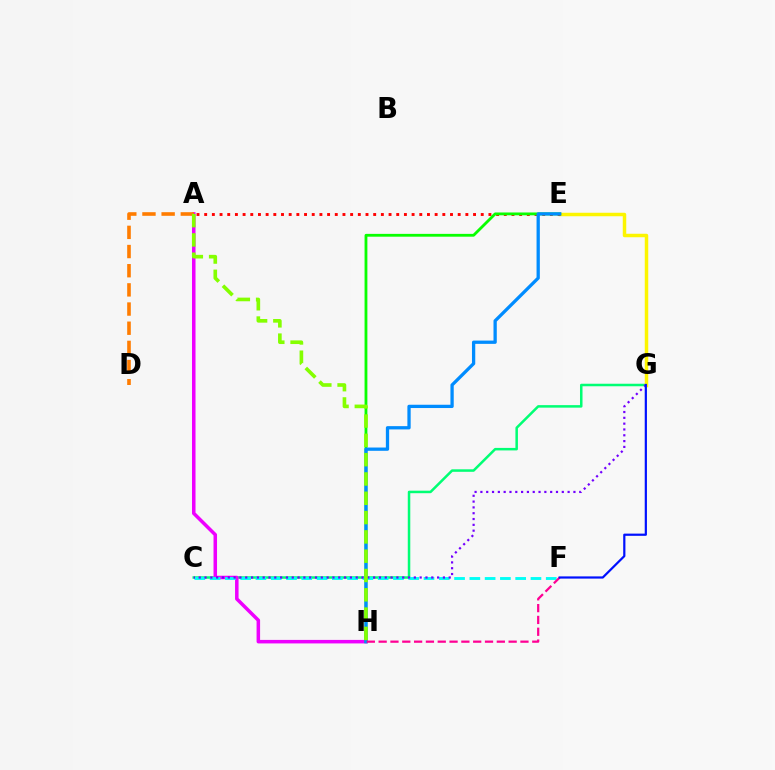{('C', 'G'): [{'color': '#00ff74', 'line_style': 'solid', 'thickness': 1.81}, {'color': '#7200ff', 'line_style': 'dotted', 'thickness': 1.58}], ('E', 'G'): [{'color': '#fcf500', 'line_style': 'solid', 'thickness': 2.5}], ('A', 'E'): [{'color': '#ff0000', 'line_style': 'dotted', 'thickness': 2.09}], ('A', 'H'): [{'color': '#ee00ff', 'line_style': 'solid', 'thickness': 2.53}, {'color': '#84ff00', 'line_style': 'dashed', 'thickness': 2.62}], ('E', 'H'): [{'color': '#08ff00', 'line_style': 'solid', 'thickness': 2.03}, {'color': '#008cff', 'line_style': 'solid', 'thickness': 2.36}], ('C', 'F'): [{'color': '#00fff6', 'line_style': 'dashed', 'thickness': 2.08}], ('A', 'D'): [{'color': '#ff7c00', 'line_style': 'dashed', 'thickness': 2.6}], ('F', 'H'): [{'color': '#ff0094', 'line_style': 'dashed', 'thickness': 1.61}], ('F', 'G'): [{'color': '#0010ff', 'line_style': 'solid', 'thickness': 1.59}]}